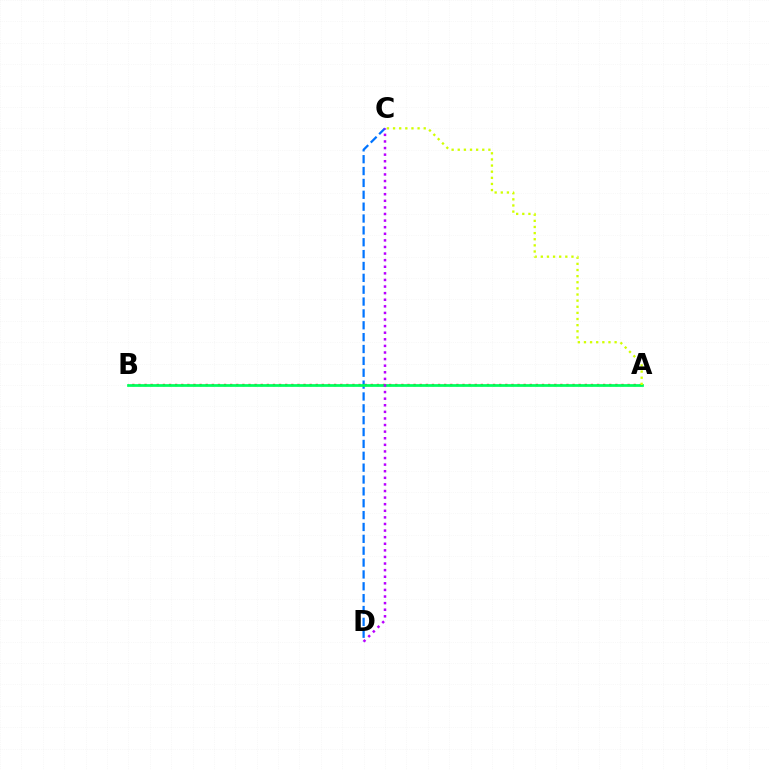{('A', 'B'): [{'color': '#ff0000', 'line_style': 'dotted', 'thickness': 1.66}, {'color': '#00ff5c', 'line_style': 'solid', 'thickness': 1.97}], ('C', 'D'): [{'color': '#0074ff', 'line_style': 'dashed', 'thickness': 1.61}, {'color': '#b900ff', 'line_style': 'dotted', 'thickness': 1.79}], ('A', 'C'): [{'color': '#d1ff00', 'line_style': 'dotted', 'thickness': 1.67}]}